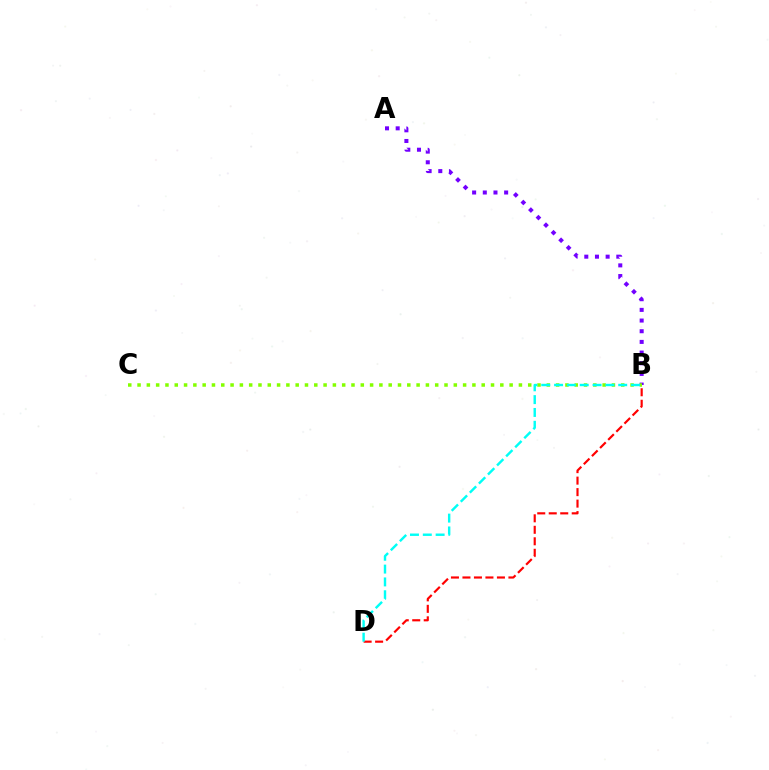{('A', 'B'): [{'color': '#7200ff', 'line_style': 'dotted', 'thickness': 2.9}], ('B', 'D'): [{'color': '#ff0000', 'line_style': 'dashed', 'thickness': 1.56}, {'color': '#00fff6', 'line_style': 'dashed', 'thickness': 1.74}], ('B', 'C'): [{'color': '#84ff00', 'line_style': 'dotted', 'thickness': 2.53}]}